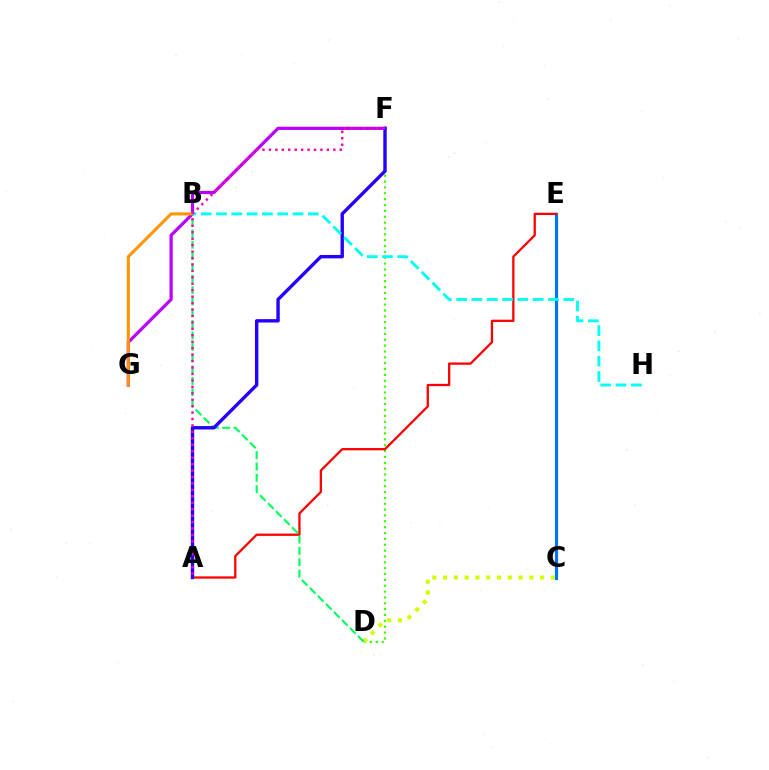{('C', 'E'): [{'color': '#0074ff', 'line_style': 'solid', 'thickness': 2.3}], ('D', 'F'): [{'color': '#3dff00', 'line_style': 'dotted', 'thickness': 1.59}], ('A', 'E'): [{'color': '#ff0000', 'line_style': 'solid', 'thickness': 1.64}], ('F', 'G'): [{'color': '#b900ff', 'line_style': 'solid', 'thickness': 2.31}], ('B', 'G'): [{'color': '#ff9400', 'line_style': 'solid', 'thickness': 2.18}], ('C', 'D'): [{'color': '#d1ff00', 'line_style': 'dotted', 'thickness': 2.93}], ('B', 'D'): [{'color': '#00ff5c', 'line_style': 'dashed', 'thickness': 1.54}], ('A', 'F'): [{'color': '#2500ff', 'line_style': 'solid', 'thickness': 2.44}, {'color': '#ff00ac', 'line_style': 'dotted', 'thickness': 1.75}], ('B', 'H'): [{'color': '#00fff6', 'line_style': 'dashed', 'thickness': 2.08}]}